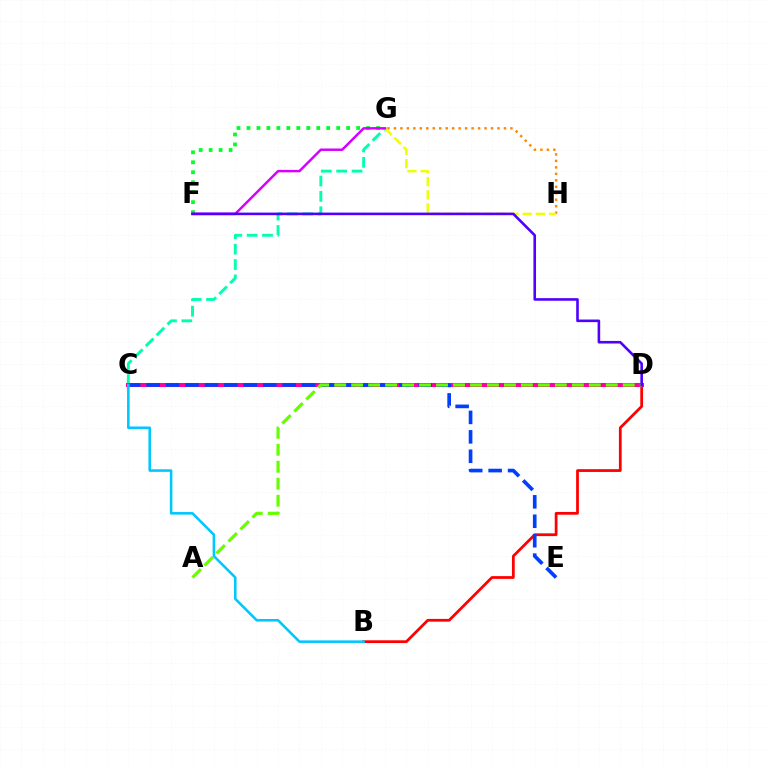{('B', 'D'): [{'color': '#ff0000', 'line_style': 'solid', 'thickness': 1.99}], ('C', 'G'): [{'color': '#00ffaf', 'line_style': 'dashed', 'thickness': 2.09}], ('G', 'H'): [{'color': '#ff8800', 'line_style': 'dotted', 'thickness': 1.76}, {'color': '#eeff00', 'line_style': 'dashed', 'thickness': 1.79}], ('C', 'D'): [{'color': '#ff00a0', 'line_style': 'solid', 'thickness': 2.9}], ('C', 'E'): [{'color': '#003fff', 'line_style': 'dashed', 'thickness': 2.64}], ('F', 'G'): [{'color': '#00ff27', 'line_style': 'dotted', 'thickness': 2.71}, {'color': '#d600ff', 'line_style': 'solid', 'thickness': 1.78}], ('A', 'D'): [{'color': '#66ff00', 'line_style': 'dashed', 'thickness': 2.31}], ('B', 'C'): [{'color': '#00c7ff', 'line_style': 'solid', 'thickness': 1.85}], ('D', 'F'): [{'color': '#4f00ff', 'line_style': 'solid', 'thickness': 1.87}]}